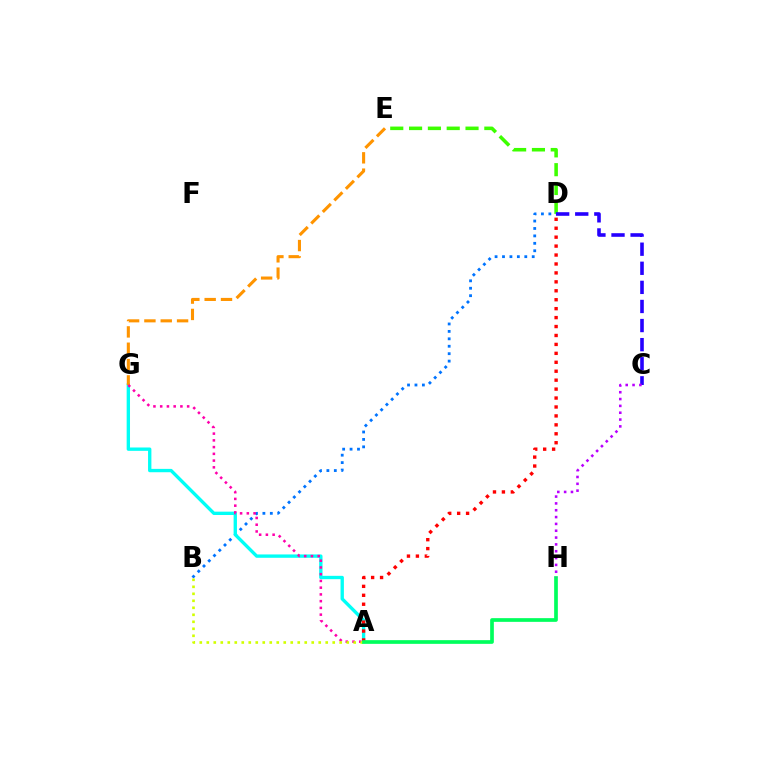{('D', 'E'): [{'color': '#3dff00', 'line_style': 'dashed', 'thickness': 2.56}], ('B', 'D'): [{'color': '#0074ff', 'line_style': 'dotted', 'thickness': 2.02}], ('A', 'G'): [{'color': '#00fff6', 'line_style': 'solid', 'thickness': 2.41}, {'color': '#ff00ac', 'line_style': 'dotted', 'thickness': 1.83}], ('E', 'G'): [{'color': '#ff9400', 'line_style': 'dashed', 'thickness': 2.22}], ('C', 'D'): [{'color': '#2500ff', 'line_style': 'dashed', 'thickness': 2.59}], ('A', 'D'): [{'color': '#ff0000', 'line_style': 'dotted', 'thickness': 2.43}], ('A', 'B'): [{'color': '#d1ff00', 'line_style': 'dotted', 'thickness': 1.9}], ('A', 'H'): [{'color': '#00ff5c', 'line_style': 'solid', 'thickness': 2.66}], ('C', 'H'): [{'color': '#b900ff', 'line_style': 'dotted', 'thickness': 1.86}]}